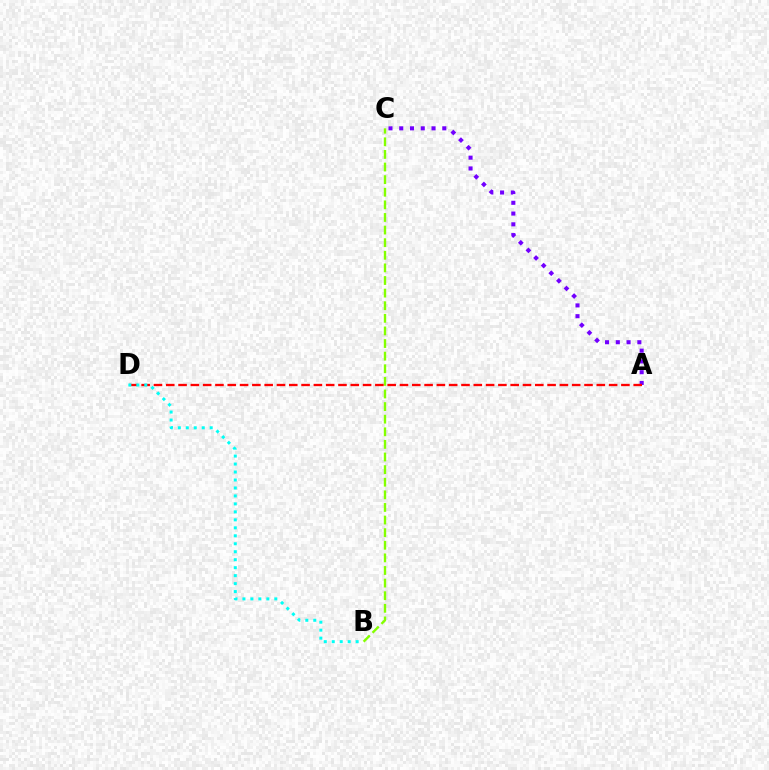{('A', 'C'): [{'color': '#7200ff', 'line_style': 'dotted', 'thickness': 2.93}], ('B', 'C'): [{'color': '#84ff00', 'line_style': 'dashed', 'thickness': 1.71}], ('A', 'D'): [{'color': '#ff0000', 'line_style': 'dashed', 'thickness': 1.67}], ('B', 'D'): [{'color': '#00fff6', 'line_style': 'dotted', 'thickness': 2.17}]}